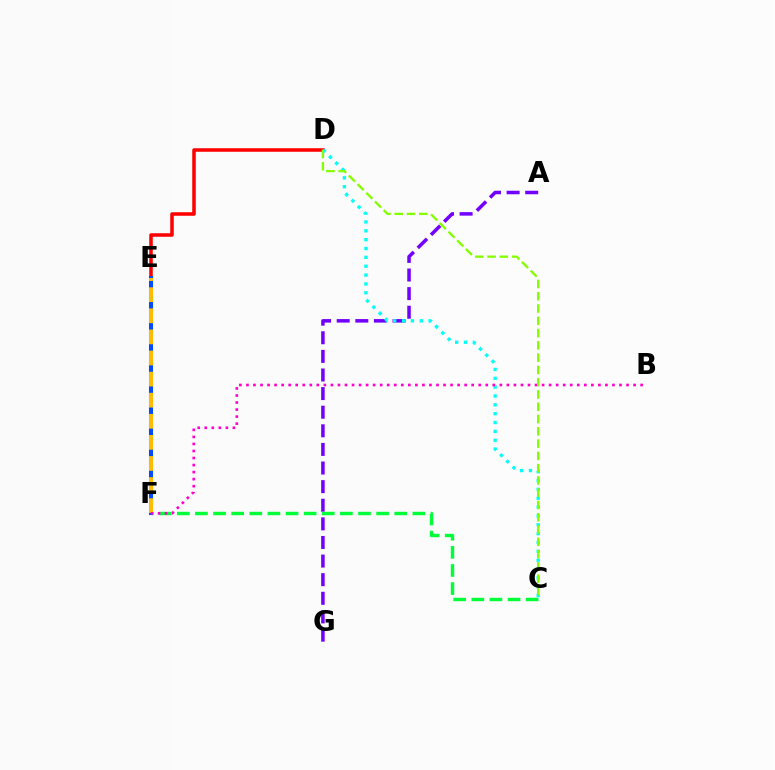{('A', 'G'): [{'color': '#7200ff', 'line_style': 'dashed', 'thickness': 2.53}], ('C', 'F'): [{'color': '#00ff39', 'line_style': 'dashed', 'thickness': 2.46}], ('D', 'E'): [{'color': '#ff0000', 'line_style': 'solid', 'thickness': 2.53}], ('E', 'F'): [{'color': '#004bff', 'line_style': 'solid', 'thickness': 2.91}, {'color': '#ffbd00', 'line_style': 'dashed', 'thickness': 2.87}], ('C', 'D'): [{'color': '#00fff6', 'line_style': 'dotted', 'thickness': 2.4}, {'color': '#84ff00', 'line_style': 'dashed', 'thickness': 1.67}], ('B', 'F'): [{'color': '#ff00cf', 'line_style': 'dotted', 'thickness': 1.91}]}